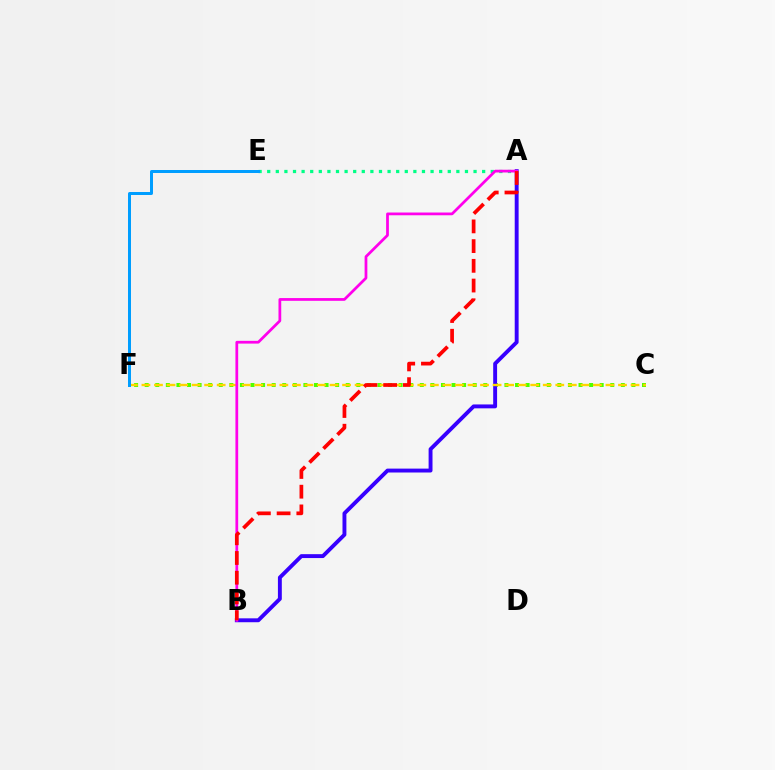{('A', 'E'): [{'color': '#00ff86', 'line_style': 'dotted', 'thickness': 2.34}], ('C', 'F'): [{'color': '#4fff00', 'line_style': 'dotted', 'thickness': 2.87}, {'color': '#ffd500', 'line_style': 'dashed', 'thickness': 1.7}], ('A', 'B'): [{'color': '#3700ff', 'line_style': 'solid', 'thickness': 2.8}, {'color': '#ff00ed', 'line_style': 'solid', 'thickness': 1.98}, {'color': '#ff0000', 'line_style': 'dashed', 'thickness': 2.68}], ('E', 'F'): [{'color': '#009eff', 'line_style': 'solid', 'thickness': 2.16}]}